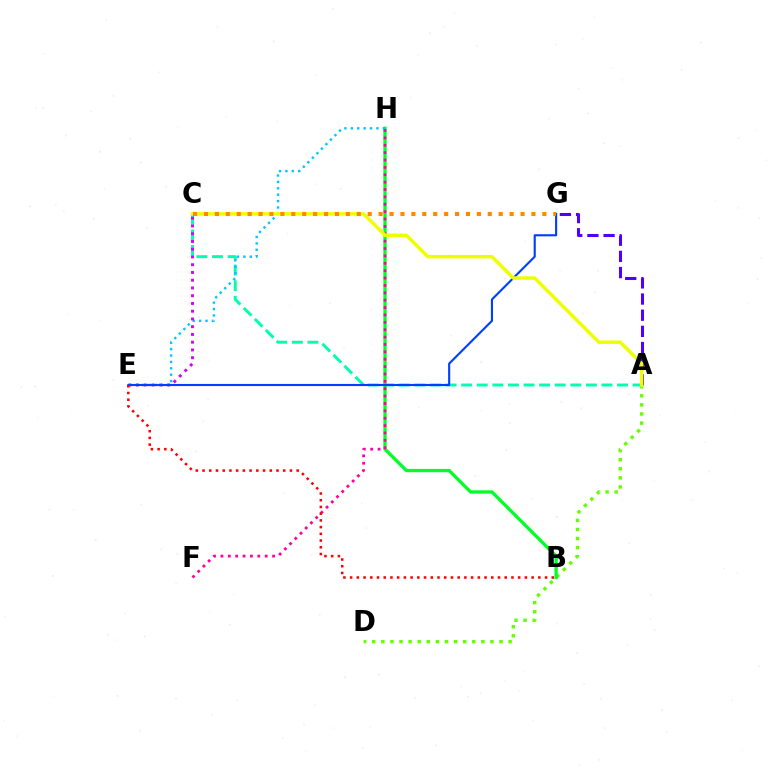{('A', 'G'): [{'color': '#4f00ff', 'line_style': 'dashed', 'thickness': 2.2}], ('A', 'C'): [{'color': '#00ffaf', 'line_style': 'dashed', 'thickness': 2.12}, {'color': '#eeff00', 'line_style': 'solid', 'thickness': 2.51}], ('A', 'D'): [{'color': '#66ff00', 'line_style': 'dotted', 'thickness': 2.47}], ('B', 'H'): [{'color': '#00ff27', 'line_style': 'solid', 'thickness': 2.37}], ('E', 'H'): [{'color': '#00c7ff', 'line_style': 'dotted', 'thickness': 1.74}], ('C', 'E'): [{'color': '#d600ff', 'line_style': 'dotted', 'thickness': 2.11}], ('F', 'H'): [{'color': '#ff00a0', 'line_style': 'dotted', 'thickness': 2.0}], ('E', 'G'): [{'color': '#003fff', 'line_style': 'solid', 'thickness': 1.53}], ('B', 'E'): [{'color': '#ff0000', 'line_style': 'dotted', 'thickness': 1.83}], ('C', 'G'): [{'color': '#ff8800', 'line_style': 'dotted', 'thickness': 2.97}]}